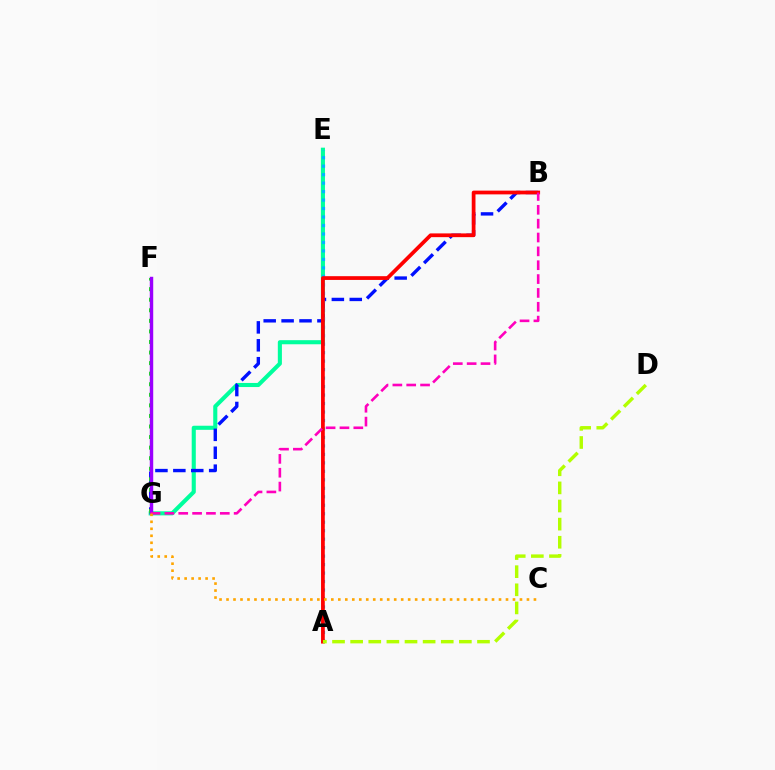{('E', 'G'): [{'color': '#00ff9d', 'line_style': 'solid', 'thickness': 2.94}], ('B', 'G'): [{'color': '#0010ff', 'line_style': 'dashed', 'thickness': 2.43}, {'color': '#ff00bd', 'line_style': 'dashed', 'thickness': 1.88}], ('A', 'E'): [{'color': '#00b5ff', 'line_style': 'dotted', 'thickness': 2.3}], ('F', 'G'): [{'color': '#08ff00', 'line_style': 'dotted', 'thickness': 2.87}, {'color': '#9b00ff', 'line_style': 'solid', 'thickness': 2.48}], ('A', 'B'): [{'color': '#ff0000', 'line_style': 'solid', 'thickness': 2.7}], ('A', 'D'): [{'color': '#b3ff00', 'line_style': 'dashed', 'thickness': 2.46}], ('C', 'G'): [{'color': '#ffa500', 'line_style': 'dotted', 'thickness': 1.9}]}